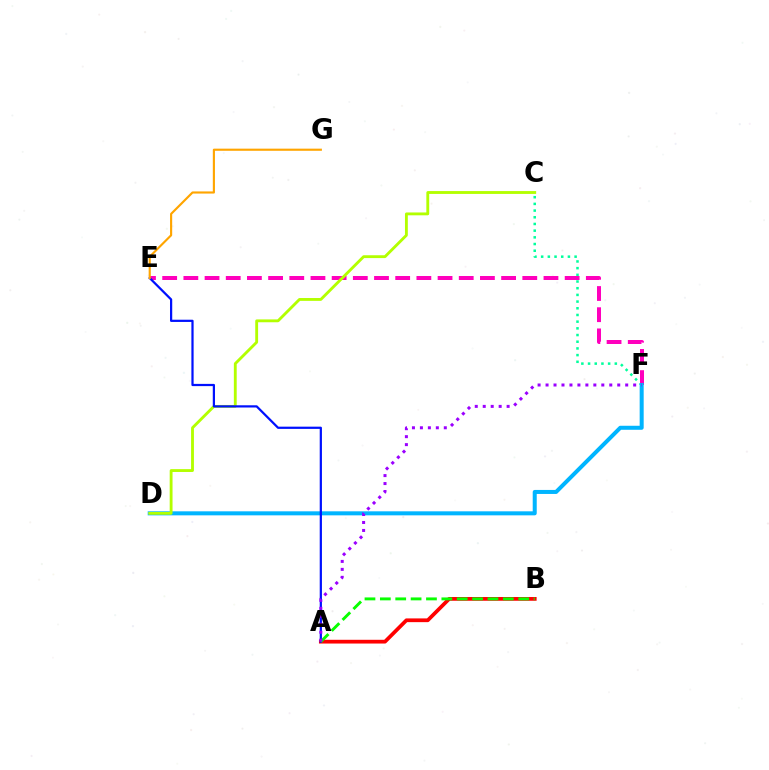{('C', 'F'): [{'color': '#00ff9d', 'line_style': 'dotted', 'thickness': 1.82}], ('E', 'F'): [{'color': '#ff00bd', 'line_style': 'dashed', 'thickness': 2.88}], ('A', 'B'): [{'color': '#ff0000', 'line_style': 'solid', 'thickness': 2.7}, {'color': '#08ff00', 'line_style': 'dashed', 'thickness': 2.09}], ('D', 'F'): [{'color': '#00b5ff', 'line_style': 'solid', 'thickness': 2.89}], ('C', 'D'): [{'color': '#b3ff00', 'line_style': 'solid', 'thickness': 2.05}], ('A', 'E'): [{'color': '#0010ff', 'line_style': 'solid', 'thickness': 1.6}], ('A', 'F'): [{'color': '#9b00ff', 'line_style': 'dotted', 'thickness': 2.16}], ('E', 'G'): [{'color': '#ffa500', 'line_style': 'solid', 'thickness': 1.54}]}